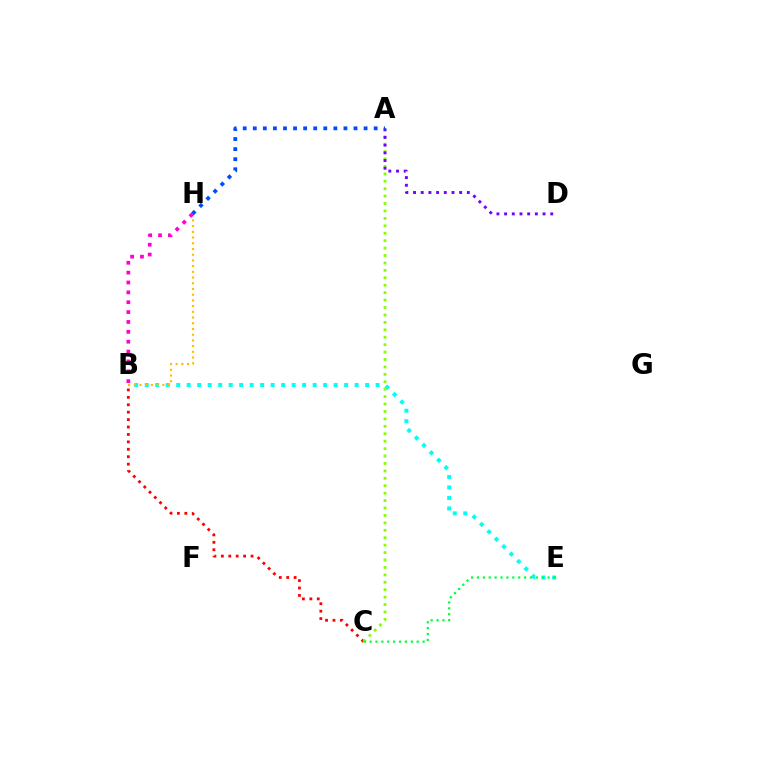{('B', 'E'): [{'color': '#00fff6', 'line_style': 'dotted', 'thickness': 2.85}], ('B', 'C'): [{'color': '#ff0000', 'line_style': 'dotted', 'thickness': 2.02}], ('B', 'H'): [{'color': '#ffbd00', 'line_style': 'dotted', 'thickness': 1.55}, {'color': '#ff00cf', 'line_style': 'dotted', 'thickness': 2.68}], ('A', 'C'): [{'color': '#84ff00', 'line_style': 'dotted', 'thickness': 2.02}], ('A', 'D'): [{'color': '#7200ff', 'line_style': 'dotted', 'thickness': 2.09}], ('A', 'H'): [{'color': '#004bff', 'line_style': 'dotted', 'thickness': 2.74}], ('C', 'E'): [{'color': '#00ff39', 'line_style': 'dotted', 'thickness': 1.6}]}